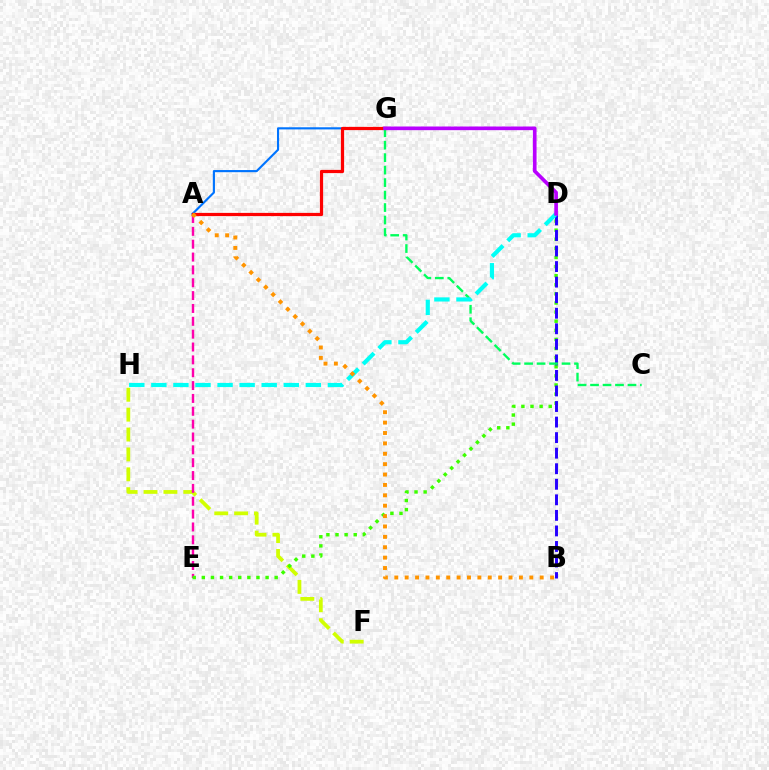{('A', 'G'): [{'color': '#0074ff', 'line_style': 'solid', 'thickness': 1.54}, {'color': '#ff0000', 'line_style': 'solid', 'thickness': 2.32}], ('F', 'H'): [{'color': '#d1ff00', 'line_style': 'dashed', 'thickness': 2.7}], ('A', 'E'): [{'color': '#ff00ac', 'line_style': 'dashed', 'thickness': 1.75}], ('D', 'E'): [{'color': '#3dff00', 'line_style': 'dotted', 'thickness': 2.47}], ('B', 'D'): [{'color': '#2500ff', 'line_style': 'dashed', 'thickness': 2.11}], ('C', 'G'): [{'color': '#00ff5c', 'line_style': 'dashed', 'thickness': 1.69}], ('D', 'H'): [{'color': '#00fff6', 'line_style': 'dashed', 'thickness': 3.0}], ('A', 'B'): [{'color': '#ff9400', 'line_style': 'dotted', 'thickness': 2.82}], ('D', 'G'): [{'color': '#b900ff', 'line_style': 'solid', 'thickness': 2.63}]}